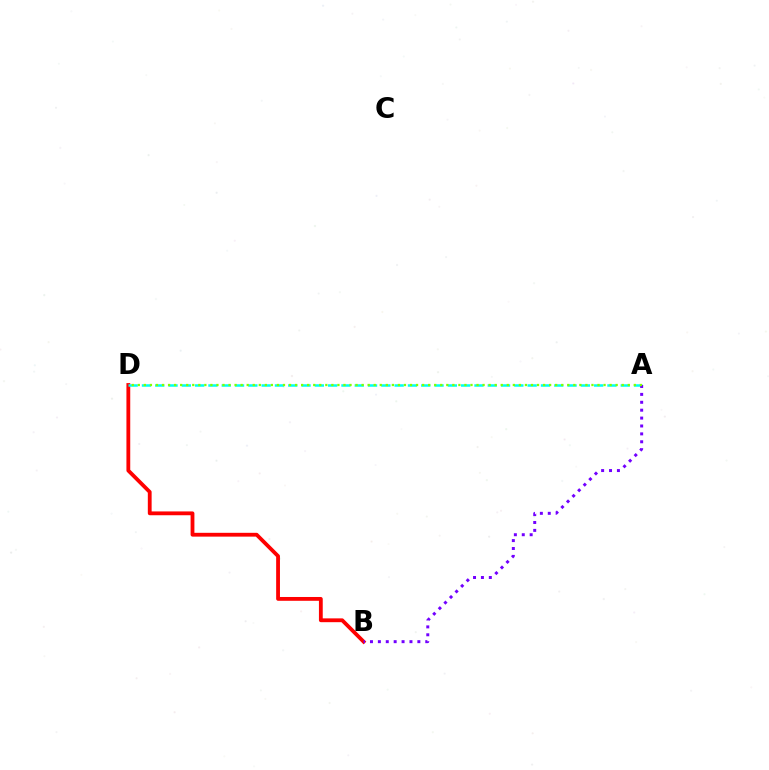{('B', 'D'): [{'color': '#ff0000', 'line_style': 'solid', 'thickness': 2.74}], ('A', 'D'): [{'color': '#00fff6', 'line_style': 'dashed', 'thickness': 1.81}, {'color': '#84ff00', 'line_style': 'dotted', 'thickness': 1.64}], ('A', 'B'): [{'color': '#7200ff', 'line_style': 'dotted', 'thickness': 2.15}]}